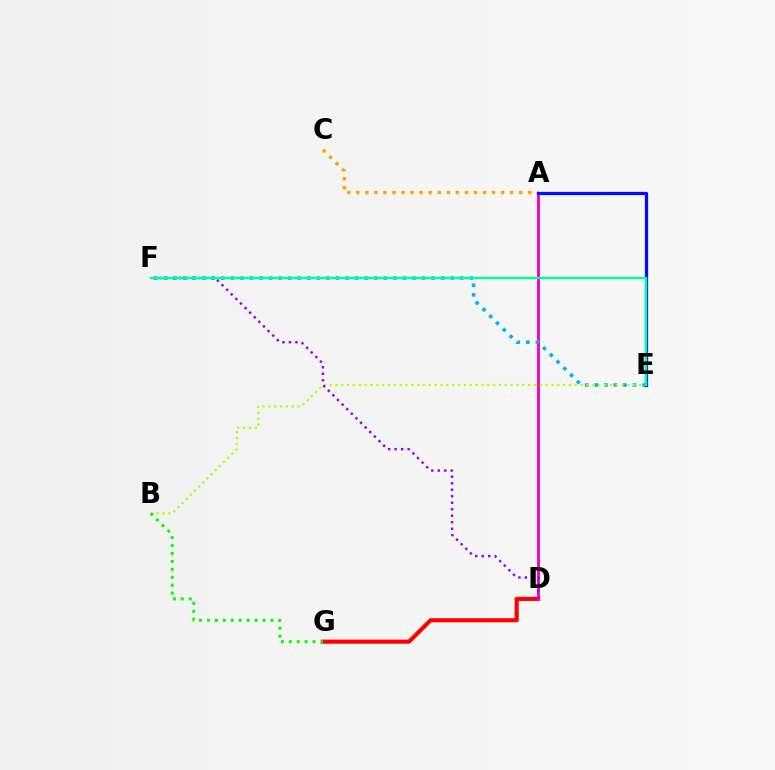{('D', 'G'): [{'color': '#ff0000', 'line_style': 'solid', 'thickness': 2.97}], ('A', 'D'): [{'color': '#ff00bd', 'line_style': 'solid', 'thickness': 2.11}], ('A', 'C'): [{'color': '#ffa500', 'line_style': 'dotted', 'thickness': 2.46}], ('E', 'F'): [{'color': '#00b5ff', 'line_style': 'dotted', 'thickness': 2.6}, {'color': '#00ff9d', 'line_style': 'solid', 'thickness': 1.73}], ('B', 'E'): [{'color': '#b3ff00', 'line_style': 'dotted', 'thickness': 1.59}], ('D', 'F'): [{'color': '#9b00ff', 'line_style': 'dotted', 'thickness': 1.76}], ('A', 'E'): [{'color': '#0010ff', 'line_style': 'solid', 'thickness': 2.35}], ('B', 'G'): [{'color': '#08ff00', 'line_style': 'dotted', 'thickness': 2.16}]}